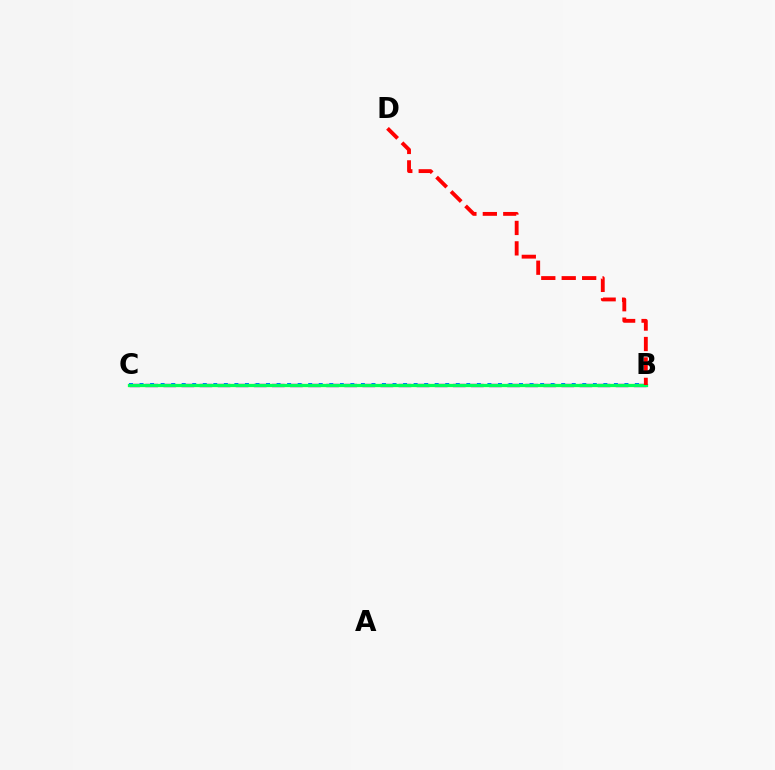{('B', 'C'): [{'color': '#b900ff', 'line_style': 'dashed', 'thickness': 2.46}, {'color': '#d1ff00', 'line_style': 'solid', 'thickness': 2.29}, {'color': '#0074ff', 'line_style': 'dotted', 'thickness': 2.86}, {'color': '#00ff5c', 'line_style': 'solid', 'thickness': 2.28}], ('B', 'D'): [{'color': '#ff0000', 'line_style': 'dashed', 'thickness': 2.78}]}